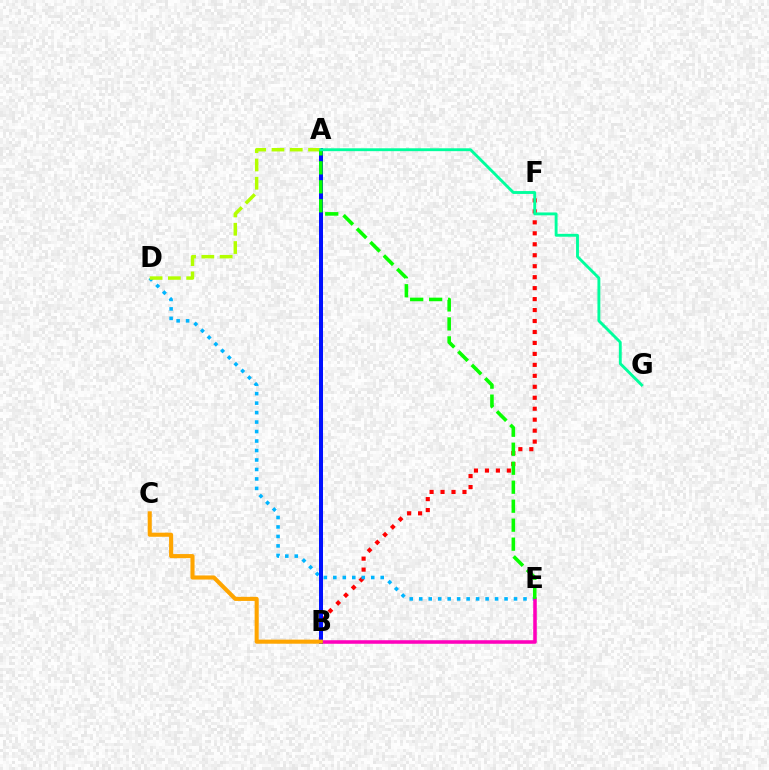{('B', 'F'): [{'color': '#ff0000', 'line_style': 'dotted', 'thickness': 2.98}], ('A', 'B'): [{'color': '#9b00ff', 'line_style': 'solid', 'thickness': 2.08}, {'color': '#0010ff', 'line_style': 'solid', 'thickness': 2.86}], ('D', 'E'): [{'color': '#00b5ff', 'line_style': 'dotted', 'thickness': 2.58}], ('B', 'E'): [{'color': '#ff00bd', 'line_style': 'solid', 'thickness': 2.56}], ('B', 'C'): [{'color': '#ffa500', 'line_style': 'solid', 'thickness': 2.94}], ('A', 'D'): [{'color': '#b3ff00', 'line_style': 'dashed', 'thickness': 2.48}], ('A', 'E'): [{'color': '#08ff00', 'line_style': 'dashed', 'thickness': 2.58}], ('A', 'G'): [{'color': '#00ff9d', 'line_style': 'solid', 'thickness': 2.07}]}